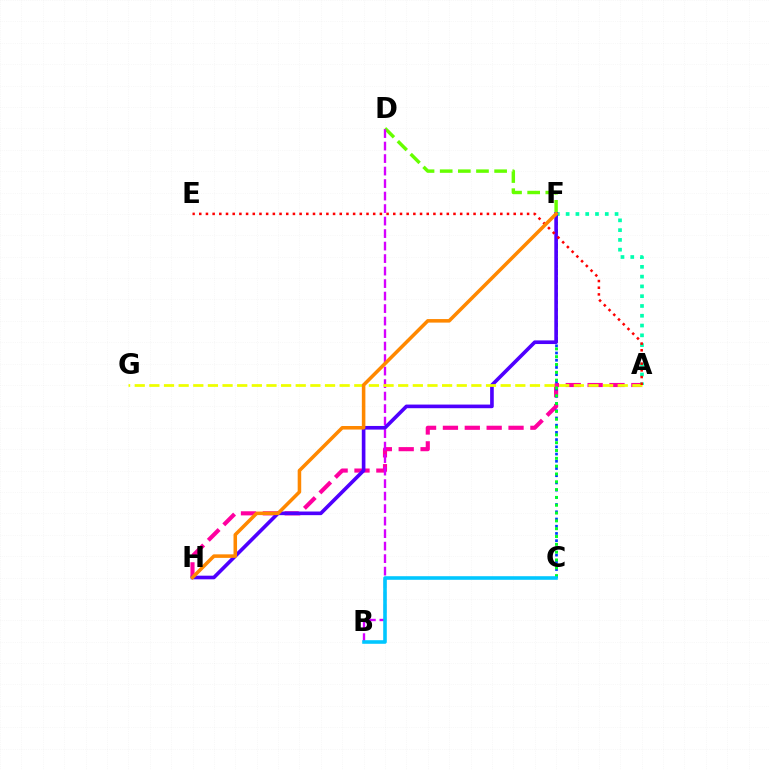{('A', 'H'): [{'color': '#ff00a0', 'line_style': 'dashed', 'thickness': 2.97}], ('C', 'F'): [{'color': '#003fff', 'line_style': 'dotted', 'thickness': 1.96}, {'color': '#00ff27', 'line_style': 'dotted', 'thickness': 2.12}], ('A', 'F'): [{'color': '#00ffaf', 'line_style': 'dotted', 'thickness': 2.66}], ('D', 'F'): [{'color': '#66ff00', 'line_style': 'dashed', 'thickness': 2.46}], ('B', 'D'): [{'color': '#d600ff', 'line_style': 'dashed', 'thickness': 1.7}], ('B', 'C'): [{'color': '#00c7ff', 'line_style': 'solid', 'thickness': 2.58}], ('F', 'H'): [{'color': '#4f00ff', 'line_style': 'solid', 'thickness': 2.62}, {'color': '#ff8800', 'line_style': 'solid', 'thickness': 2.55}], ('A', 'G'): [{'color': '#eeff00', 'line_style': 'dashed', 'thickness': 1.99}], ('A', 'E'): [{'color': '#ff0000', 'line_style': 'dotted', 'thickness': 1.82}]}